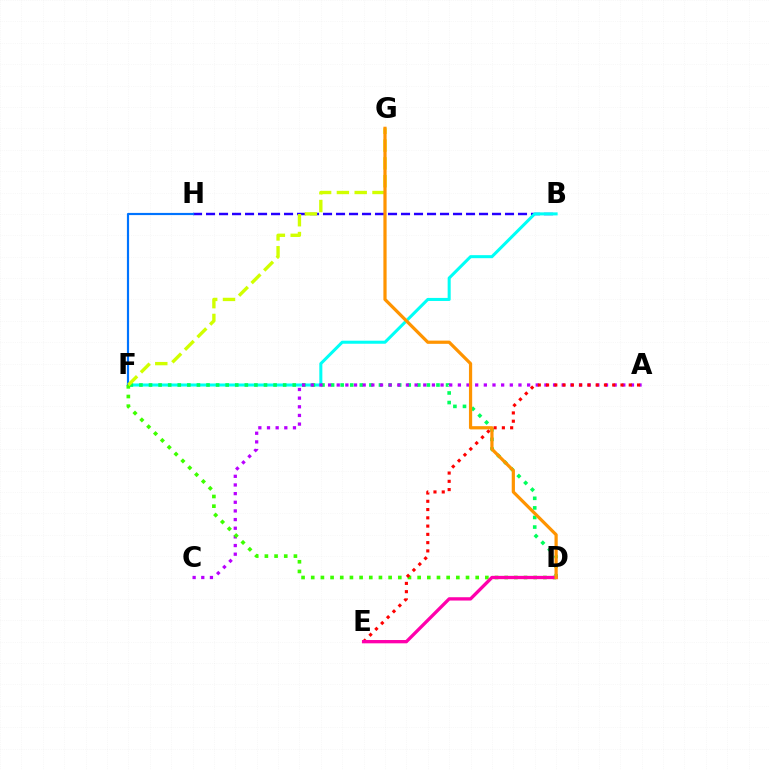{('B', 'H'): [{'color': '#2500ff', 'line_style': 'dashed', 'thickness': 1.77}], ('B', 'F'): [{'color': '#00fff6', 'line_style': 'solid', 'thickness': 2.19}], ('D', 'F'): [{'color': '#00ff5c', 'line_style': 'dotted', 'thickness': 2.6}, {'color': '#3dff00', 'line_style': 'dotted', 'thickness': 2.63}], ('A', 'C'): [{'color': '#b900ff', 'line_style': 'dotted', 'thickness': 2.35}], ('F', 'H'): [{'color': '#0074ff', 'line_style': 'solid', 'thickness': 1.57}], ('A', 'E'): [{'color': '#ff0000', 'line_style': 'dotted', 'thickness': 2.25}], ('D', 'E'): [{'color': '#ff00ac', 'line_style': 'solid', 'thickness': 2.38}], ('F', 'G'): [{'color': '#d1ff00', 'line_style': 'dashed', 'thickness': 2.42}], ('D', 'G'): [{'color': '#ff9400', 'line_style': 'solid', 'thickness': 2.32}]}